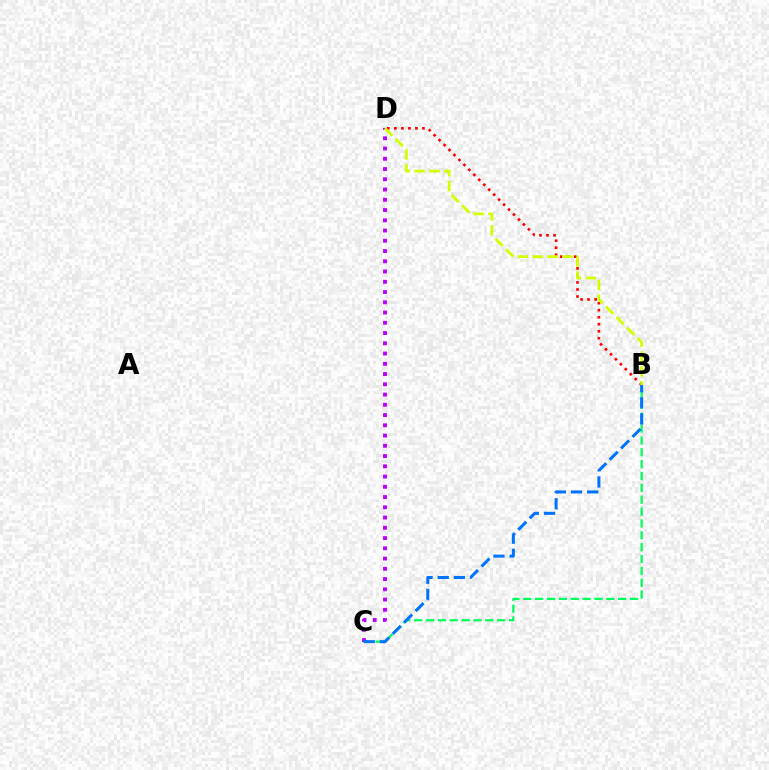{('B', 'C'): [{'color': '#00ff5c', 'line_style': 'dashed', 'thickness': 1.61}, {'color': '#0074ff', 'line_style': 'dashed', 'thickness': 2.19}], ('B', 'D'): [{'color': '#ff0000', 'line_style': 'dotted', 'thickness': 1.91}, {'color': '#d1ff00', 'line_style': 'dashed', 'thickness': 2.02}], ('C', 'D'): [{'color': '#b900ff', 'line_style': 'dotted', 'thickness': 2.79}]}